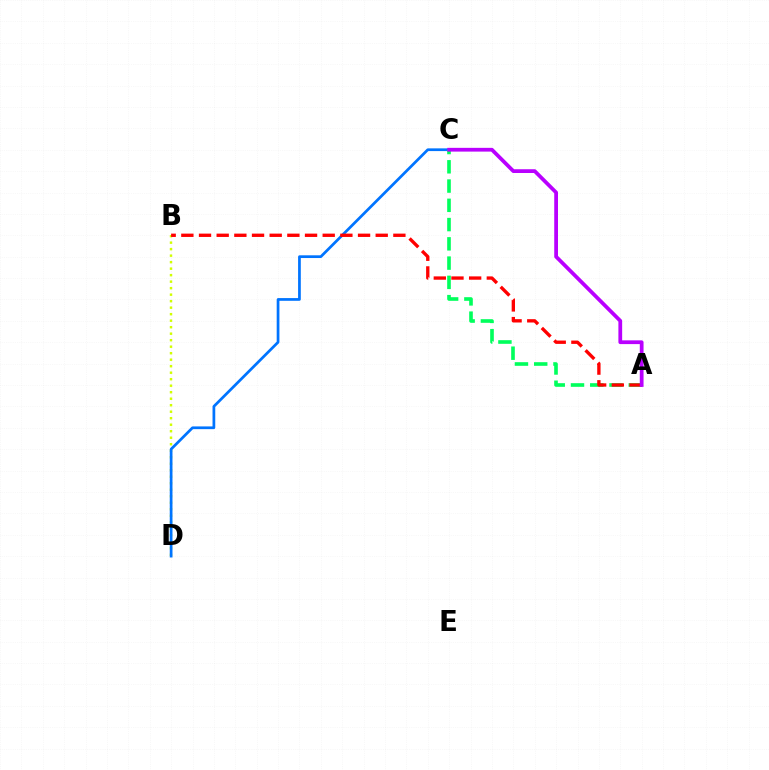{('B', 'D'): [{'color': '#d1ff00', 'line_style': 'dotted', 'thickness': 1.77}], ('C', 'D'): [{'color': '#0074ff', 'line_style': 'solid', 'thickness': 1.96}], ('A', 'C'): [{'color': '#00ff5c', 'line_style': 'dashed', 'thickness': 2.62}, {'color': '#b900ff', 'line_style': 'solid', 'thickness': 2.71}], ('A', 'B'): [{'color': '#ff0000', 'line_style': 'dashed', 'thickness': 2.4}]}